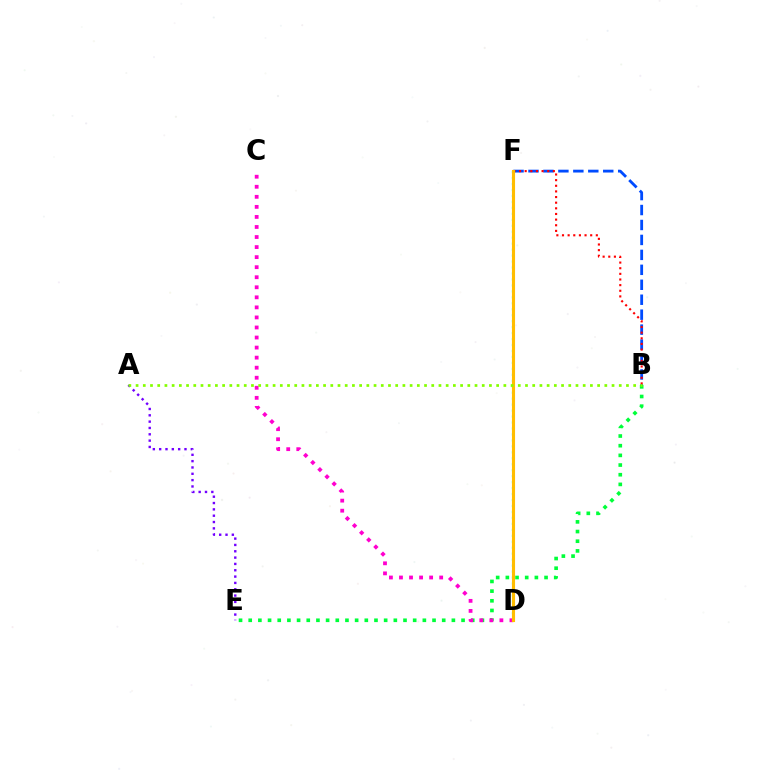{('B', 'F'): [{'color': '#004bff', 'line_style': 'dashed', 'thickness': 2.03}, {'color': '#ff0000', 'line_style': 'dotted', 'thickness': 1.53}], ('D', 'F'): [{'color': '#00fff6', 'line_style': 'dotted', 'thickness': 1.62}, {'color': '#ffbd00', 'line_style': 'solid', 'thickness': 2.24}], ('B', 'E'): [{'color': '#00ff39', 'line_style': 'dotted', 'thickness': 2.63}], ('C', 'D'): [{'color': '#ff00cf', 'line_style': 'dotted', 'thickness': 2.73}], ('A', 'E'): [{'color': '#7200ff', 'line_style': 'dotted', 'thickness': 1.72}], ('A', 'B'): [{'color': '#84ff00', 'line_style': 'dotted', 'thickness': 1.96}]}